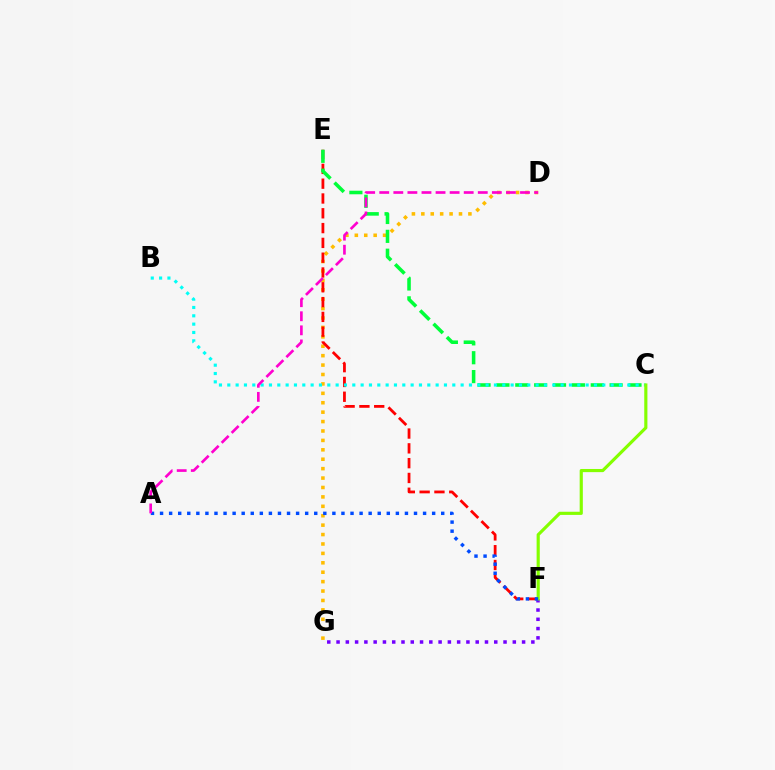{('D', 'G'): [{'color': '#ffbd00', 'line_style': 'dotted', 'thickness': 2.56}], ('E', 'F'): [{'color': '#ff0000', 'line_style': 'dashed', 'thickness': 2.01}], ('C', 'E'): [{'color': '#00ff39', 'line_style': 'dashed', 'thickness': 2.56}], ('F', 'G'): [{'color': '#7200ff', 'line_style': 'dotted', 'thickness': 2.52}], ('B', 'C'): [{'color': '#00fff6', 'line_style': 'dotted', 'thickness': 2.26}], ('C', 'F'): [{'color': '#84ff00', 'line_style': 'solid', 'thickness': 2.27}], ('A', 'F'): [{'color': '#004bff', 'line_style': 'dotted', 'thickness': 2.46}], ('A', 'D'): [{'color': '#ff00cf', 'line_style': 'dashed', 'thickness': 1.91}]}